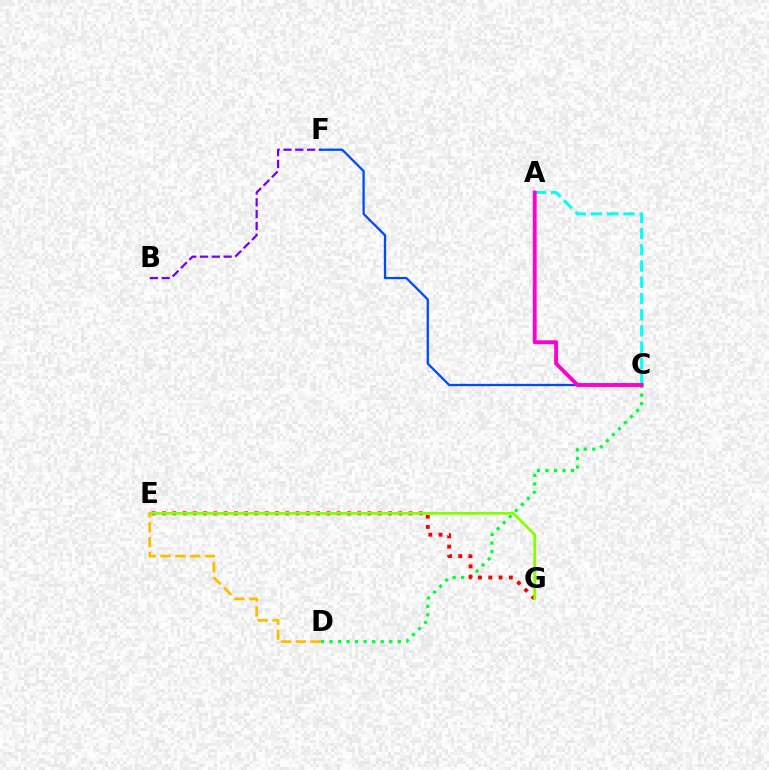{('A', 'C'): [{'color': '#00fff6', 'line_style': 'dashed', 'thickness': 2.2}, {'color': '#ff00cf', 'line_style': 'solid', 'thickness': 2.79}], ('C', 'D'): [{'color': '#00ff39', 'line_style': 'dotted', 'thickness': 2.32}], ('B', 'F'): [{'color': '#7200ff', 'line_style': 'dashed', 'thickness': 1.6}], ('E', 'G'): [{'color': '#ff0000', 'line_style': 'dotted', 'thickness': 2.79}, {'color': '#84ff00', 'line_style': 'solid', 'thickness': 1.98}], ('C', 'F'): [{'color': '#004bff', 'line_style': 'solid', 'thickness': 1.66}], ('D', 'E'): [{'color': '#ffbd00', 'line_style': 'dashed', 'thickness': 2.02}]}